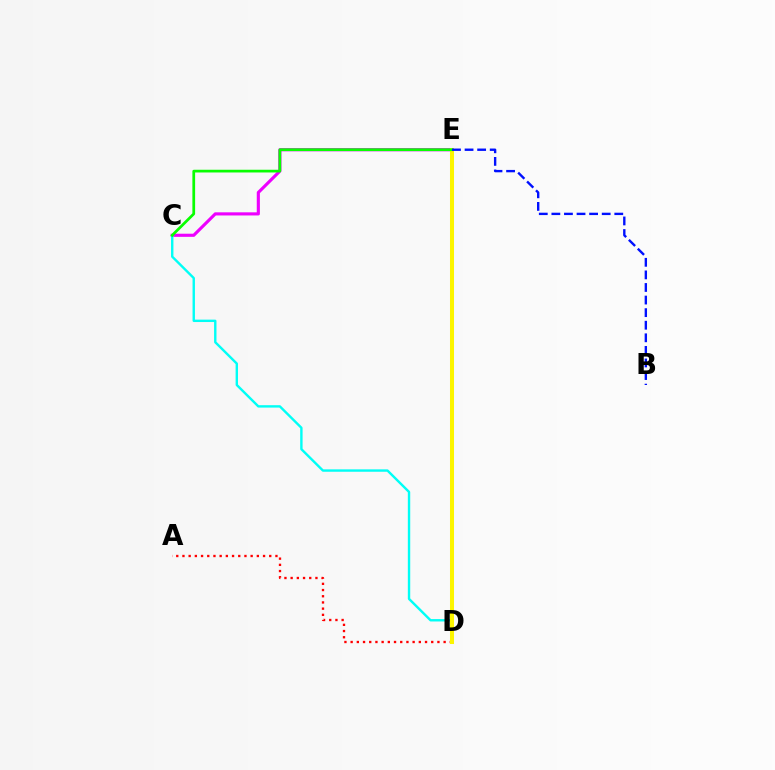{('C', 'E'): [{'color': '#ee00ff', 'line_style': 'solid', 'thickness': 2.26}, {'color': '#08ff00', 'line_style': 'solid', 'thickness': 1.96}], ('A', 'D'): [{'color': '#ff0000', 'line_style': 'dotted', 'thickness': 1.68}], ('C', 'D'): [{'color': '#00fff6', 'line_style': 'solid', 'thickness': 1.73}], ('D', 'E'): [{'color': '#fcf500', 'line_style': 'solid', 'thickness': 2.9}], ('B', 'E'): [{'color': '#0010ff', 'line_style': 'dashed', 'thickness': 1.71}]}